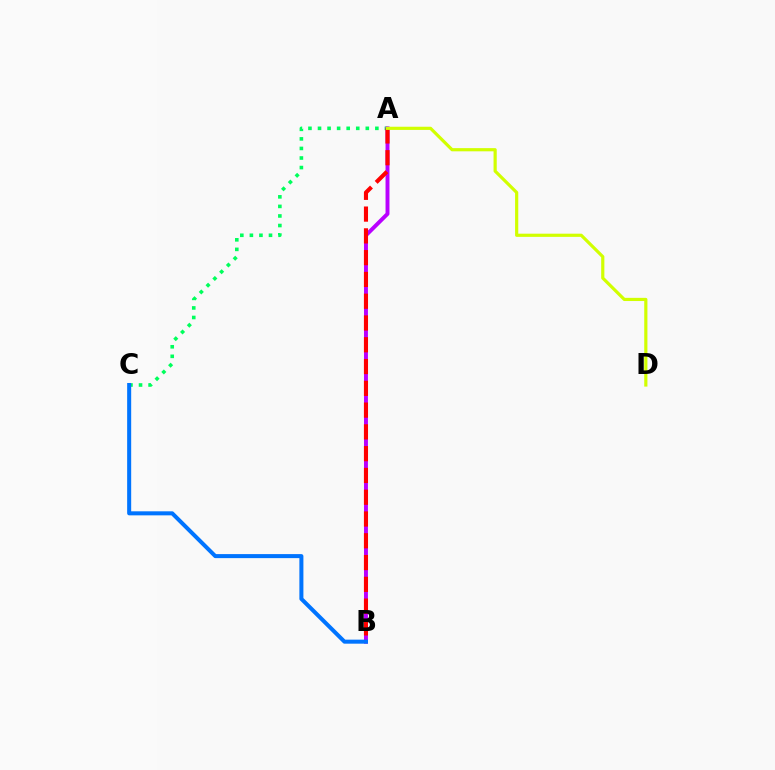{('A', 'C'): [{'color': '#00ff5c', 'line_style': 'dotted', 'thickness': 2.6}], ('A', 'B'): [{'color': '#b900ff', 'line_style': 'solid', 'thickness': 2.82}, {'color': '#ff0000', 'line_style': 'dashed', 'thickness': 2.96}], ('B', 'C'): [{'color': '#0074ff', 'line_style': 'solid', 'thickness': 2.9}], ('A', 'D'): [{'color': '#d1ff00', 'line_style': 'solid', 'thickness': 2.29}]}